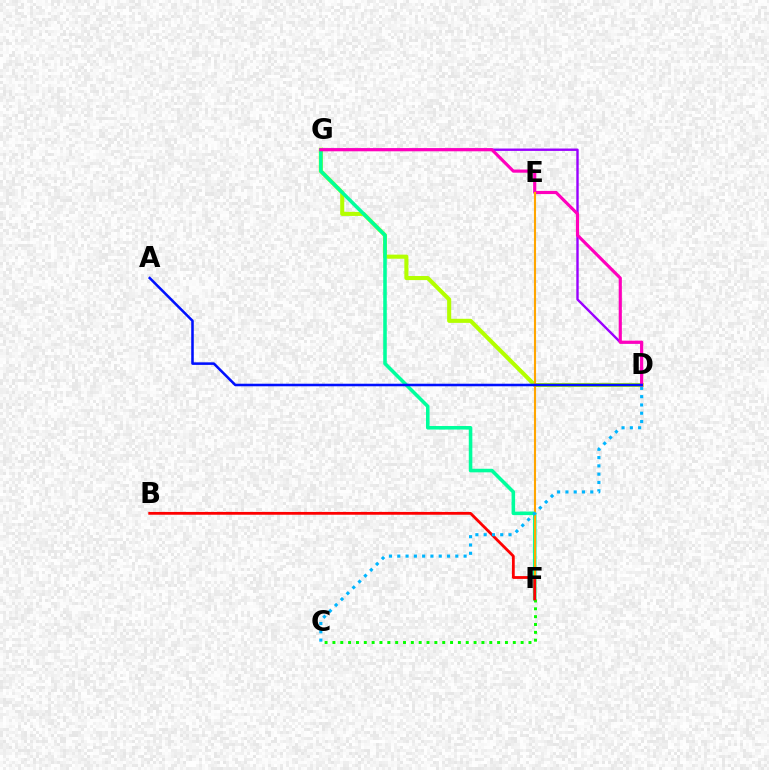{('D', 'G'): [{'color': '#b3ff00', 'line_style': 'solid', 'thickness': 2.94}, {'color': '#9b00ff', 'line_style': 'solid', 'thickness': 1.72}, {'color': '#ff00bd', 'line_style': 'solid', 'thickness': 2.27}], ('F', 'G'): [{'color': '#00ff9d', 'line_style': 'solid', 'thickness': 2.57}], ('C', 'F'): [{'color': '#08ff00', 'line_style': 'dotted', 'thickness': 2.13}], ('E', 'F'): [{'color': '#ffa500', 'line_style': 'solid', 'thickness': 1.51}], ('A', 'D'): [{'color': '#0010ff', 'line_style': 'solid', 'thickness': 1.84}], ('B', 'F'): [{'color': '#ff0000', 'line_style': 'solid', 'thickness': 2.02}], ('C', 'D'): [{'color': '#00b5ff', 'line_style': 'dotted', 'thickness': 2.25}]}